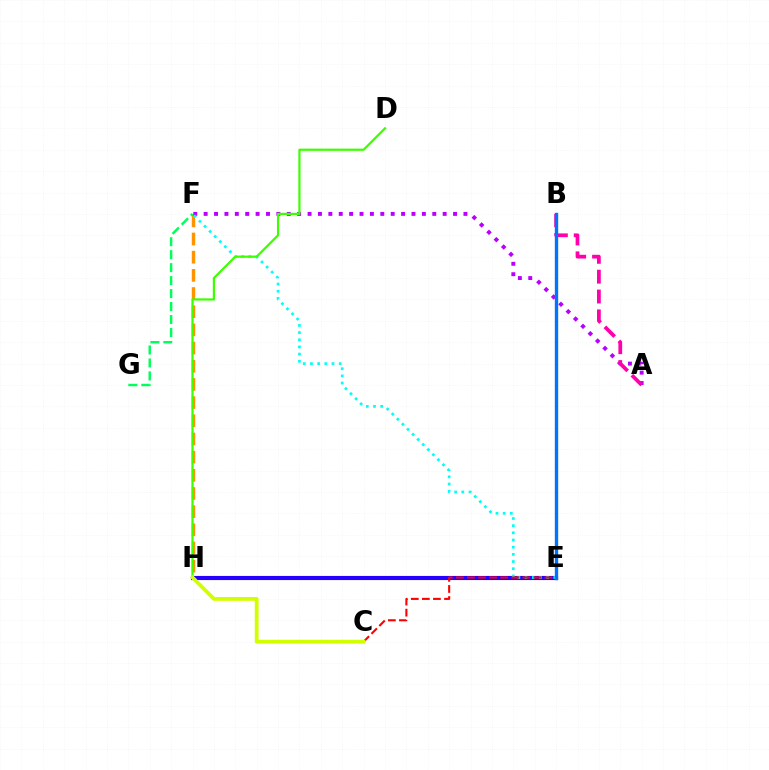{('F', 'H'): [{'color': '#ff9400', 'line_style': 'dashed', 'thickness': 2.47}], ('A', 'F'): [{'color': '#b900ff', 'line_style': 'dotted', 'thickness': 2.82}], ('E', 'H'): [{'color': '#2500ff', 'line_style': 'solid', 'thickness': 2.98}], ('F', 'G'): [{'color': '#00ff5c', 'line_style': 'dashed', 'thickness': 1.76}], ('E', 'F'): [{'color': '#00fff6', 'line_style': 'dotted', 'thickness': 1.95}], ('D', 'H'): [{'color': '#3dff00', 'line_style': 'solid', 'thickness': 1.59}], ('A', 'B'): [{'color': '#ff00ac', 'line_style': 'dashed', 'thickness': 2.7}], ('B', 'E'): [{'color': '#0074ff', 'line_style': 'solid', 'thickness': 2.42}], ('C', 'E'): [{'color': '#ff0000', 'line_style': 'dashed', 'thickness': 1.5}], ('C', 'H'): [{'color': '#d1ff00', 'line_style': 'solid', 'thickness': 2.74}]}